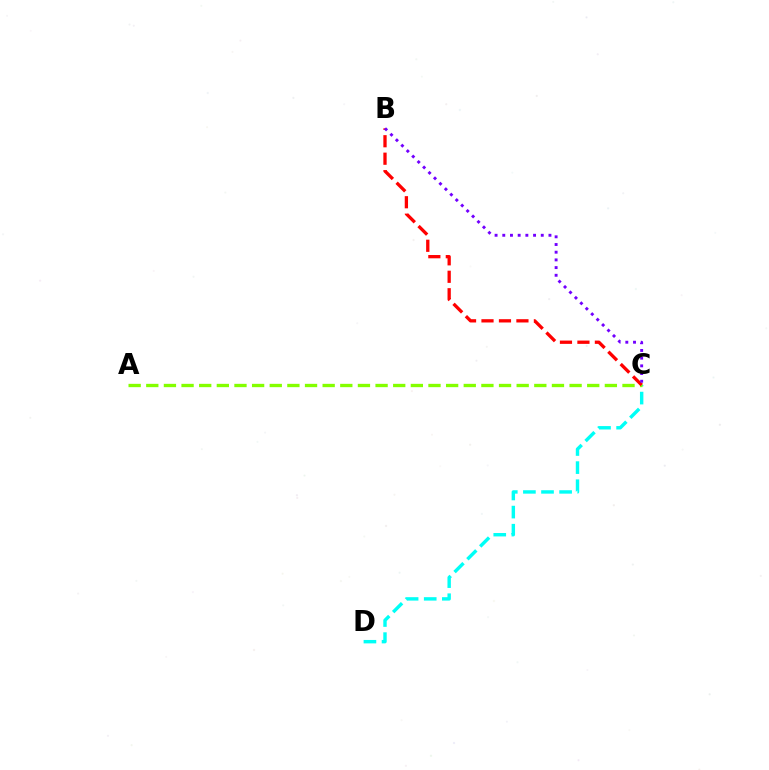{('C', 'D'): [{'color': '#00fff6', 'line_style': 'dashed', 'thickness': 2.46}], ('A', 'C'): [{'color': '#84ff00', 'line_style': 'dashed', 'thickness': 2.4}], ('B', 'C'): [{'color': '#ff0000', 'line_style': 'dashed', 'thickness': 2.37}, {'color': '#7200ff', 'line_style': 'dotted', 'thickness': 2.09}]}